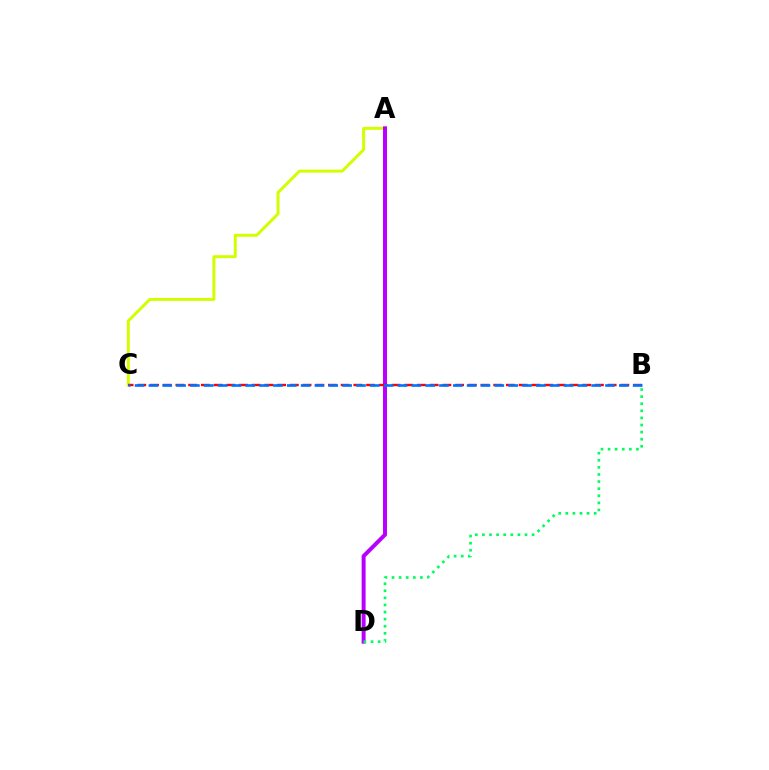{('A', 'C'): [{'color': '#d1ff00', 'line_style': 'solid', 'thickness': 2.14}], ('A', 'D'): [{'color': '#b900ff', 'line_style': 'solid', 'thickness': 2.86}], ('B', 'C'): [{'color': '#ff0000', 'line_style': 'dashed', 'thickness': 1.73}, {'color': '#0074ff', 'line_style': 'dashed', 'thickness': 1.88}], ('B', 'D'): [{'color': '#00ff5c', 'line_style': 'dotted', 'thickness': 1.93}]}